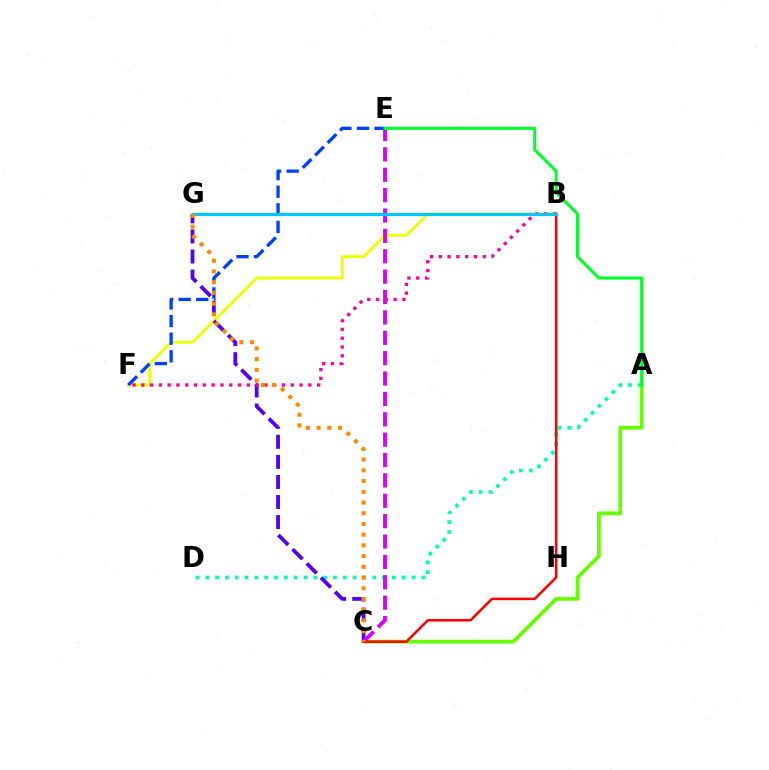{('A', 'D'): [{'color': '#00ffaf', 'line_style': 'dotted', 'thickness': 2.67}], ('B', 'F'): [{'color': '#eeff00', 'line_style': 'solid', 'thickness': 2.07}, {'color': '#ff00a0', 'line_style': 'dotted', 'thickness': 2.39}], ('A', 'C'): [{'color': '#66ff00', 'line_style': 'solid', 'thickness': 2.7}], ('C', 'G'): [{'color': '#4f00ff', 'line_style': 'dashed', 'thickness': 2.73}, {'color': '#ff8800', 'line_style': 'dotted', 'thickness': 2.91}], ('C', 'E'): [{'color': '#d600ff', 'line_style': 'dashed', 'thickness': 2.77}], ('B', 'C'): [{'color': '#ff0000', 'line_style': 'solid', 'thickness': 1.83}], ('E', 'F'): [{'color': '#003fff', 'line_style': 'dashed', 'thickness': 2.39}], ('B', 'G'): [{'color': '#00c7ff', 'line_style': 'solid', 'thickness': 2.28}], ('A', 'E'): [{'color': '#00ff27', 'line_style': 'solid', 'thickness': 2.2}]}